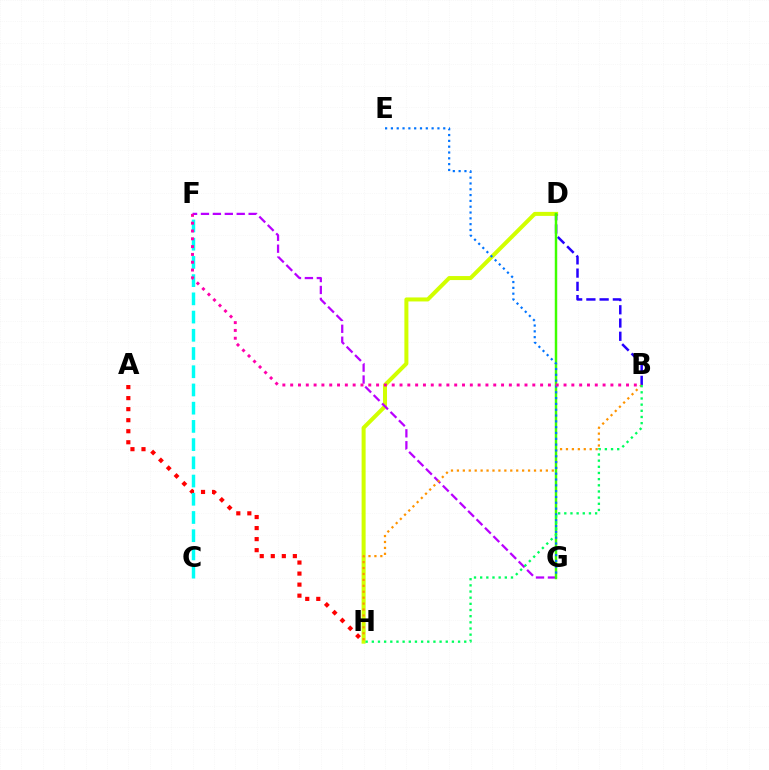{('D', 'H'): [{'color': '#d1ff00', 'line_style': 'solid', 'thickness': 2.89}], ('F', 'G'): [{'color': '#b900ff', 'line_style': 'dashed', 'thickness': 1.62}], ('B', 'D'): [{'color': '#2500ff', 'line_style': 'dashed', 'thickness': 1.8}], ('A', 'H'): [{'color': '#ff0000', 'line_style': 'dotted', 'thickness': 3.0}], ('B', 'H'): [{'color': '#ff9400', 'line_style': 'dotted', 'thickness': 1.61}, {'color': '#00ff5c', 'line_style': 'dotted', 'thickness': 1.67}], ('D', 'G'): [{'color': '#3dff00', 'line_style': 'solid', 'thickness': 1.77}], ('C', 'F'): [{'color': '#00fff6', 'line_style': 'dashed', 'thickness': 2.48}], ('E', 'G'): [{'color': '#0074ff', 'line_style': 'dotted', 'thickness': 1.58}], ('B', 'F'): [{'color': '#ff00ac', 'line_style': 'dotted', 'thickness': 2.12}]}